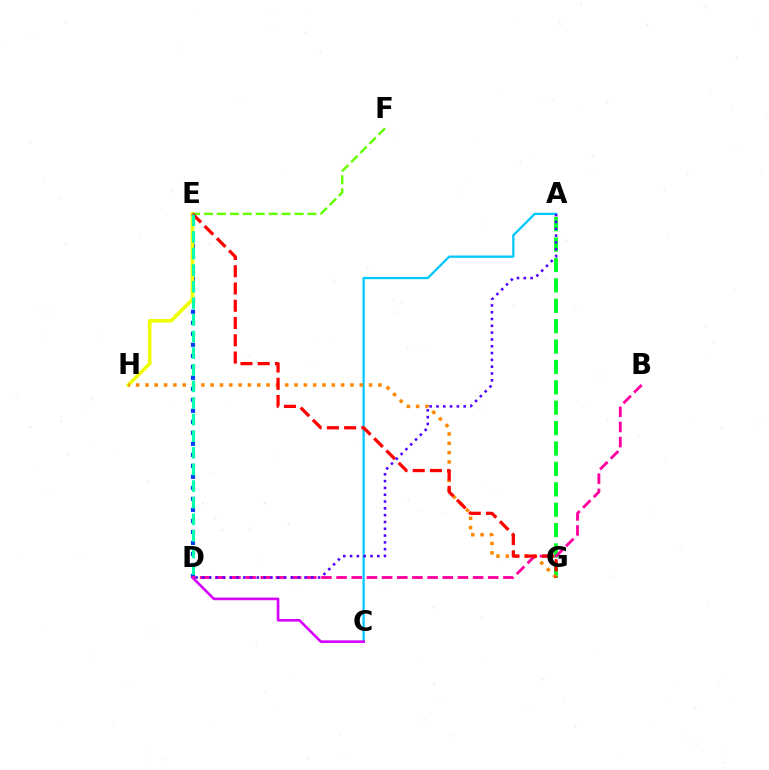{('A', 'C'): [{'color': '#00c7ff', 'line_style': 'solid', 'thickness': 1.63}], ('D', 'E'): [{'color': '#003fff', 'line_style': 'dotted', 'thickness': 2.99}, {'color': '#00ffaf', 'line_style': 'dashed', 'thickness': 2.26}], ('E', 'H'): [{'color': '#eeff00', 'line_style': 'solid', 'thickness': 2.6}], ('C', 'D'): [{'color': '#d600ff', 'line_style': 'solid', 'thickness': 1.9}], ('A', 'G'): [{'color': '#00ff27', 'line_style': 'dashed', 'thickness': 2.77}], ('G', 'H'): [{'color': '#ff8800', 'line_style': 'dotted', 'thickness': 2.53}], ('E', 'F'): [{'color': '#66ff00', 'line_style': 'dashed', 'thickness': 1.76}], ('B', 'D'): [{'color': '#ff00a0', 'line_style': 'dashed', 'thickness': 2.06}], ('E', 'G'): [{'color': '#ff0000', 'line_style': 'dashed', 'thickness': 2.34}], ('A', 'D'): [{'color': '#4f00ff', 'line_style': 'dotted', 'thickness': 1.85}]}